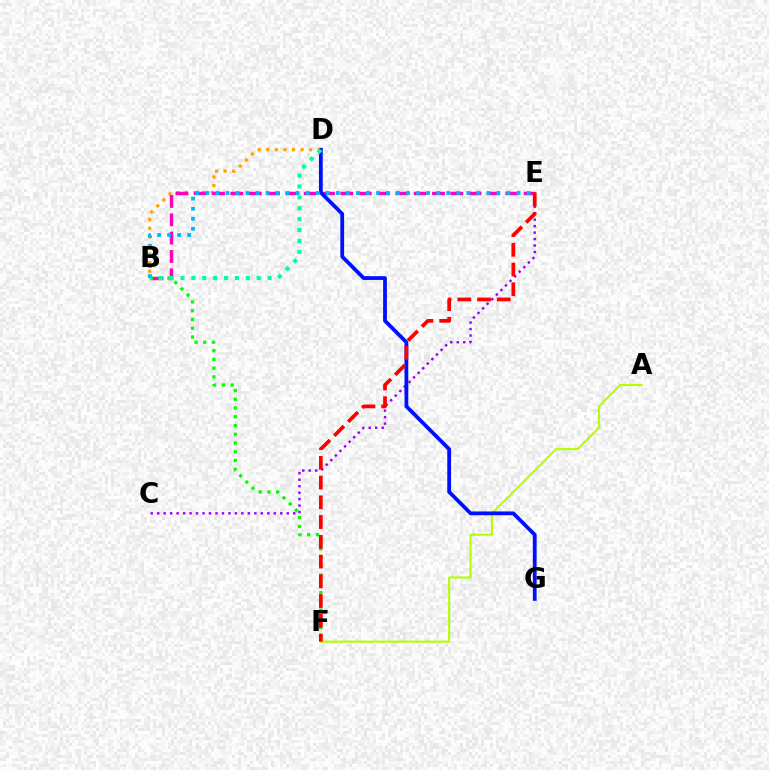{('C', 'E'): [{'color': '#9b00ff', 'line_style': 'dotted', 'thickness': 1.76}], ('B', 'D'): [{'color': '#ffa500', 'line_style': 'dotted', 'thickness': 2.33}, {'color': '#00ff9d', 'line_style': 'dotted', 'thickness': 2.96}], ('B', 'E'): [{'color': '#ff00bd', 'line_style': 'dashed', 'thickness': 2.49}, {'color': '#00b5ff', 'line_style': 'dotted', 'thickness': 2.73}], ('B', 'F'): [{'color': '#08ff00', 'line_style': 'dotted', 'thickness': 2.38}], ('A', 'F'): [{'color': '#b3ff00', 'line_style': 'solid', 'thickness': 1.51}], ('D', 'G'): [{'color': '#0010ff', 'line_style': 'solid', 'thickness': 2.72}], ('E', 'F'): [{'color': '#ff0000', 'line_style': 'dashed', 'thickness': 2.68}]}